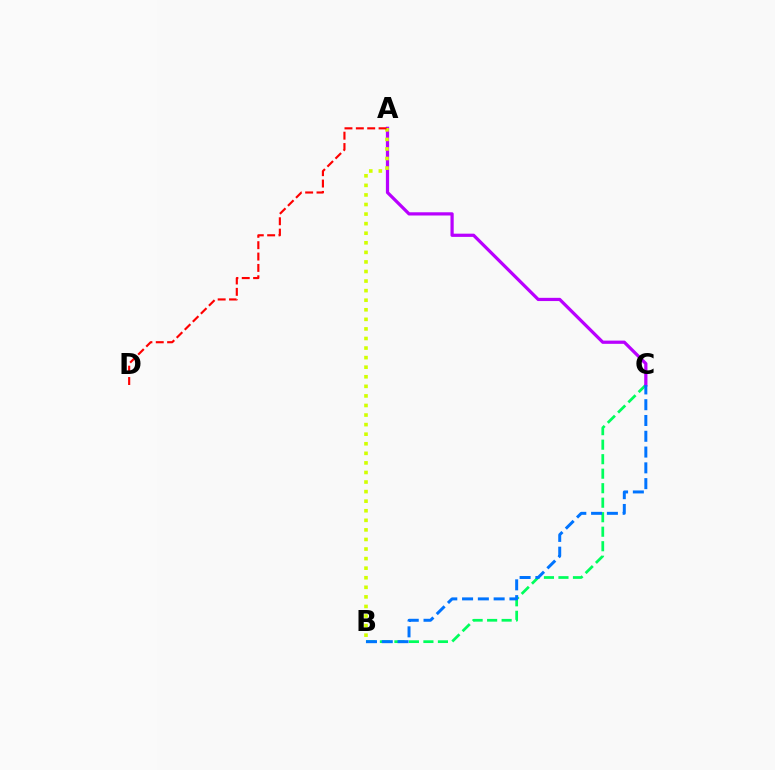{('B', 'C'): [{'color': '#00ff5c', 'line_style': 'dashed', 'thickness': 1.97}, {'color': '#0074ff', 'line_style': 'dashed', 'thickness': 2.14}], ('A', 'C'): [{'color': '#b900ff', 'line_style': 'solid', 'thickness': 2.32}], ('A', 'B'): [{'color': '#d1ff00', 'line_style': 'dotted', 'thickness': 2.6}], ('A', 'D'): [{'color': '#ff0000', 'line_style': 'dashed', 'thickness': 1.54}]}